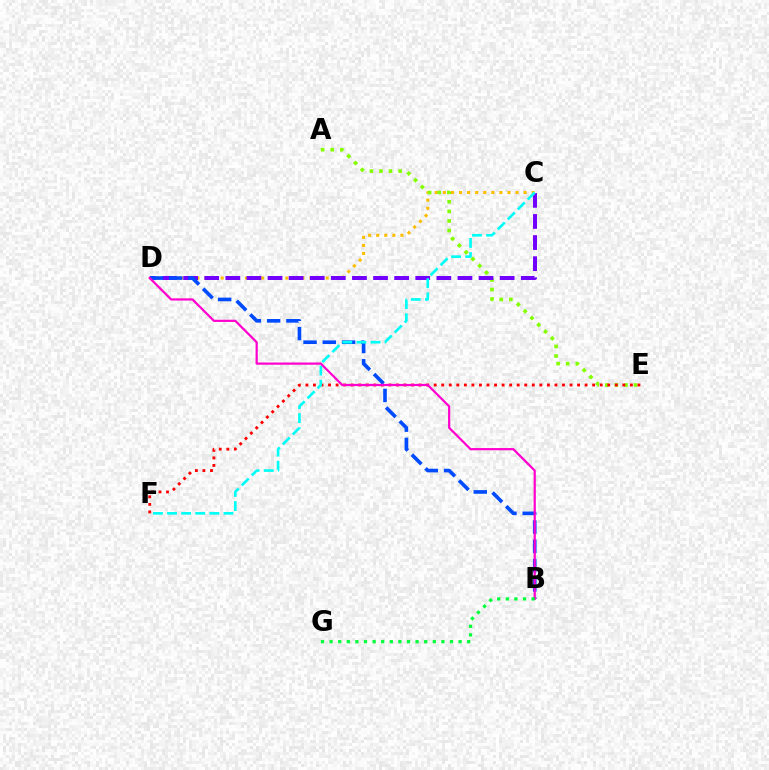{('C', 'D'): [{'color': '#ffbd00', 'line_style': 'dotted', 'thickness': 2.19}, {'color': '#7200ff', 'line_style': 'dashed', 'thickness': 2.87}], ('A', 'E'): [{'color': '#84ff00', 'line_style': 'dotted', 'thickness': 2.61}], ('E', 'F'): [{'color': '#ff0000', 'line_style': 'dotted', 'thickness': 2.05}], ('B', 'D'): [{'color': '#004bff', 'line_style': 'dashed', 'thickness': 2.62}, {'color': '#ff00cf', 'line_style': 'solid', 'thickness': 1.6}], ('C', 'F'): [{'color': '#00fff6', 'line_style': 'dashed', 'thickness': 1.92}], ('B', 'G'): [{'color': '#00ff39', 'line_style': 'dotted', 'thickness': 2.34}]}